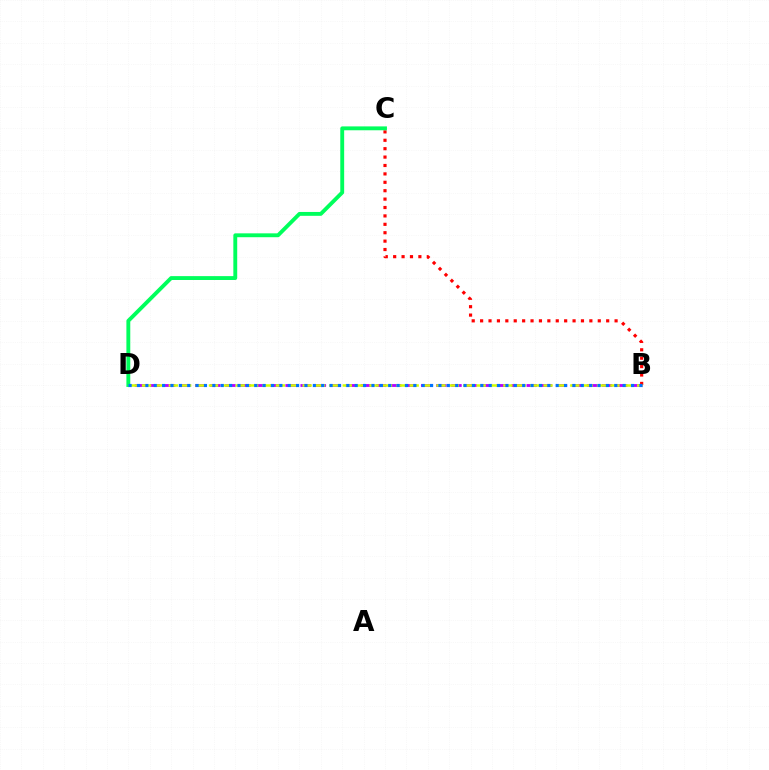{('B', 'D'): [{'color': '#b900ff', 'line_style': 'dashed', 'thickness': 2.05}, {'color': '#d1ff00', 'line_style': 'dashed', 'thickness': 1.82}, {'color': '#0074ff', 'line_style': 'dotted', 'thickness': 2.28}], ('B', 'C'): [{'color': '#ff0000', 'line_style': 'dotted', 'thickness': 2.28}], ('C', 'D'): [{'color': '#00ff5c', 'line_style': 'solid', 'thickness': 2.79}]}